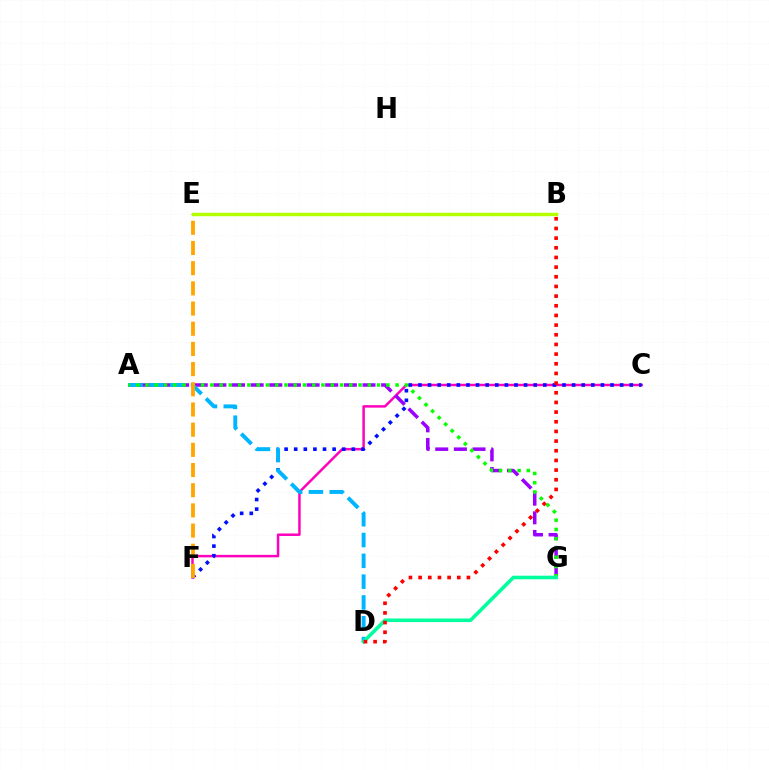{('C', 'F'): [{'color': '#ff00bd', 'line_style': 'solid', 'thickness': 1.79}, {'color': '#0010ff', 'line_style': 'dotted', 'thickness': 2.61}], ('A', 'G'): [{'color': '#9b00ff', 'line_style': 'dashed', 'thickness': 2.53}, {'color': '#08ff00', 'line_style': 'dotted', 'thickness': 2.52}], ('A', 'D'): [{'color': '#00b5ff', 'line_style': 'dashed', 'thickness': 2.83}], ('D', 'G'): [{'color': '#00ff9d', 'line_style': 'solid', 'thickness': 2.58}], ('E', 'F'): [{'color': '#ffa500', 'line_style': 'dashed', 'thickness': 2.74}], ('B', 'E'): [{'color': '#b3ff00', 'line_style': 'solid', 'thickness': 2.47}], ('B', 'D'): [{'color': '#ff0000', 'line_style': 'dotted', 'thickness': 2.63}]}